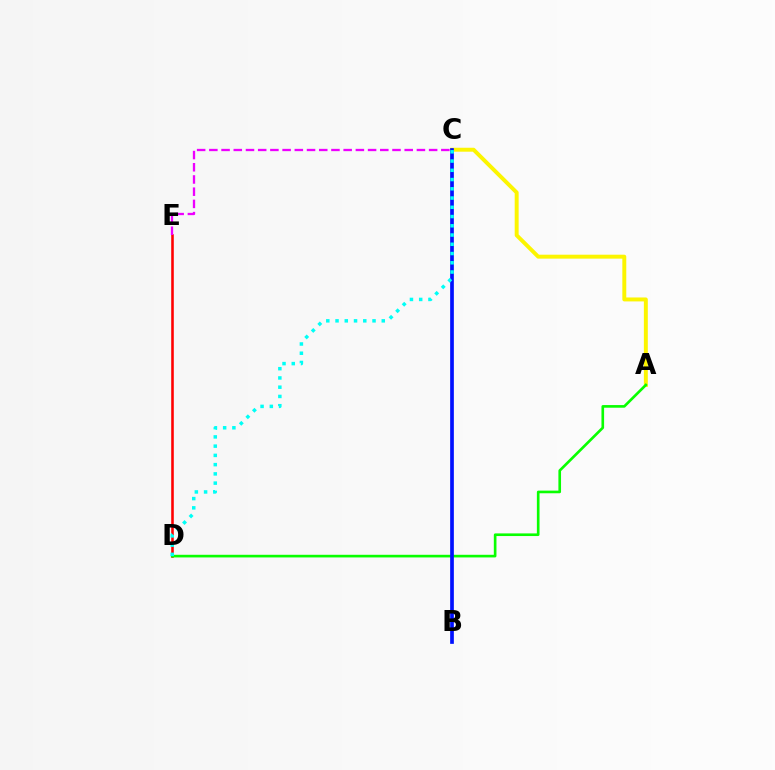{('D', 'E'): [{'color': '#ff0000', 'line_style': 'solid', 'thickness': 1.85}], ('C', 'E'): [{'color': '#ee00ff', 'line_style': 'dashed', 'thickness': 1.66}], ('A', 'C'): [{'color': '#fcf500', 'line_style': 'solid', 'thickness': 2.84}], ('A', 'D'): [{'color': '#08ff00', 'line_style': 'solid', 'thickness': 1.9}], ('B', 'C'): [{'color': '#0010ff', 'line_style': 'solid', 'thickness': 2.66}], ('C', 'D'): [{'color': '#00fff6', 'line_style': 'dotted', 'thickness': 2.51}]}